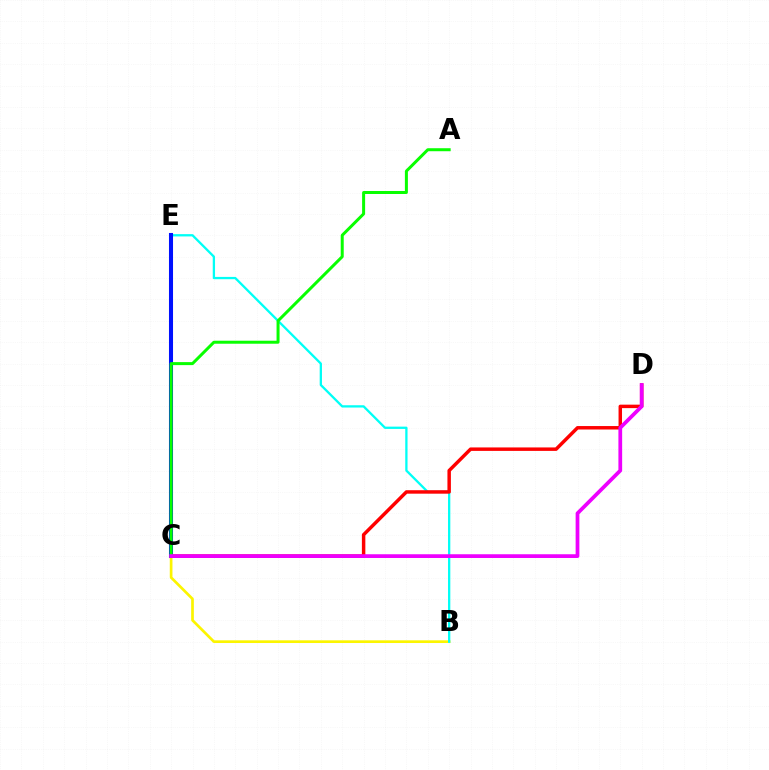{('B', 'C'): [{'color': '#fcf500', 'line_style': 'solid', 'thickness': 1.94}], ('B', 'E'): [{'color': '#00fff6', 'line_style': 'solid', 'thickness': 1.65}], ('C', 'D'): [{'color': '#ff0000', 'line_style': 'solid', 'thickness': 2.5}, {'color': '#ee00ff', 'line_style': 'solid', 'thickness': 2.69}], ('C', 'E'): [{'color': '#0010ff', 'line_style': 'solid', 'thickness': 2.92}], ('A', 'C'): [{'color': '#08ff00', 'line_style': 'solid', 'thickness': 2.16}]}